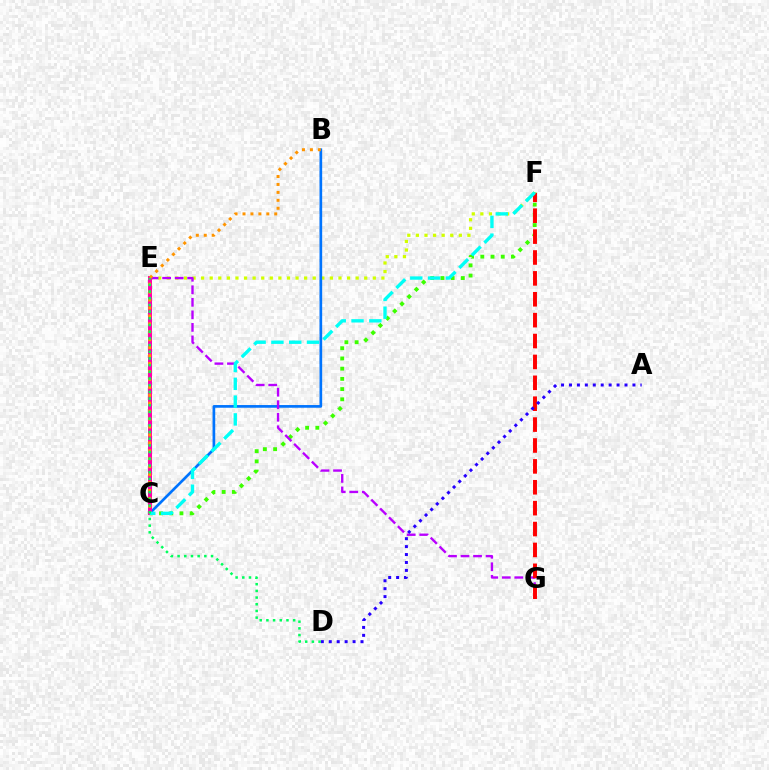{('E', 'F'): [{'color': '#d1ff00', 'line_style': 'dotted', 'thickness': 2.33}], ('C', 'F'): [{'color': '#3dff00', 'line_style': 'dotted', 'thickness': 2.77}, {'color': '#00fff6', 'line_style': 'dashed', 'thickness': 2.42}], ('B', 'C'): [{'color': '#0074ff', 'line_style': 'solid', 'thickness': 1.93}, {'color': '#ff9400', 'line_style': 'dotted', 'thickness': 2.16}], ('E', 'G'): [{'color': '#b900ff', 'line_style': 'dashed', 'thickness': 1.7}], ('C', 'E'): [{'color': '#ff00ac', 'line_style': 'solid', 'thickness': 2.87}], ('F', 'G'): [{'color': '#ff0000', 'line_style': 'dashed', 'thickness': 2.84}], ('A', 'D'): [{'color': '#2500ff', 'line_style': 'dotted', 'thickness': 2.16}], ('D', 'E'): [{'color': '#00ff5c', 'line_style': 'dotted', 'thickness': 1.82}]}